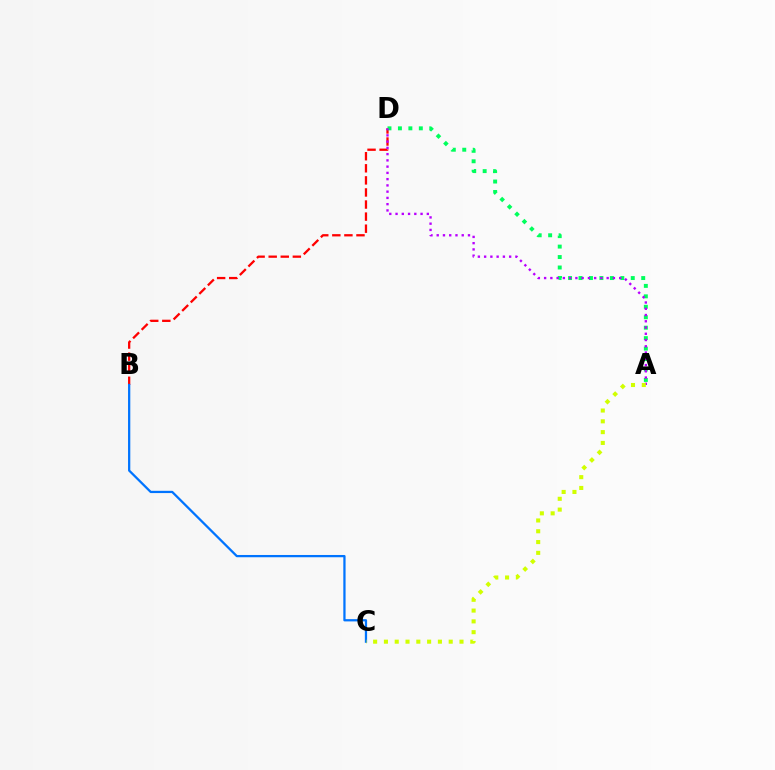{('B', 'D'): [{'color': '#ff0000', 'line_style': 'dashed', 'thickness': 1.64}], ('A', 'D'): [{'color': '#00ff5c', 'line_style': 'dotted', 'thickness': 2.84}, {'color': '#b900ff', 'line_style': 'dotted', 'thickness': 1.7}], ('B', 'C'): [{'color': '#0074ff', 'line_style': 'solid', 'thickness': 1.63}], ('A', 'C'): [{'color': '#d1ff00', 'line_style': 'dotted', 'thickness': 2.93}]}